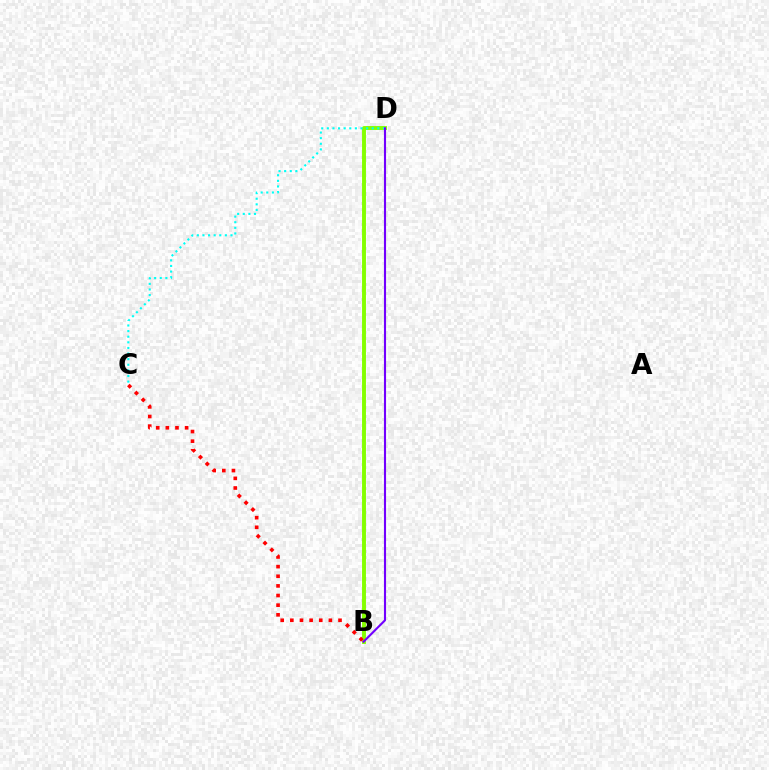{('B', 'D'): [{'color': '#84ff00', 'line_style': 'solid', 'thickness': 2.81}, {'color': '#7200ff', 'line_style': 'solid', 'thickness': 1.52}], ('C', 'D'): [{'color': '#00fff6', 'line_style': 'dotted', 'thickness': 1.52}], ('B', 'C'): [{'color': '#ff0000', 'line_style': 'dotted', 'thickness': 2.62}]}